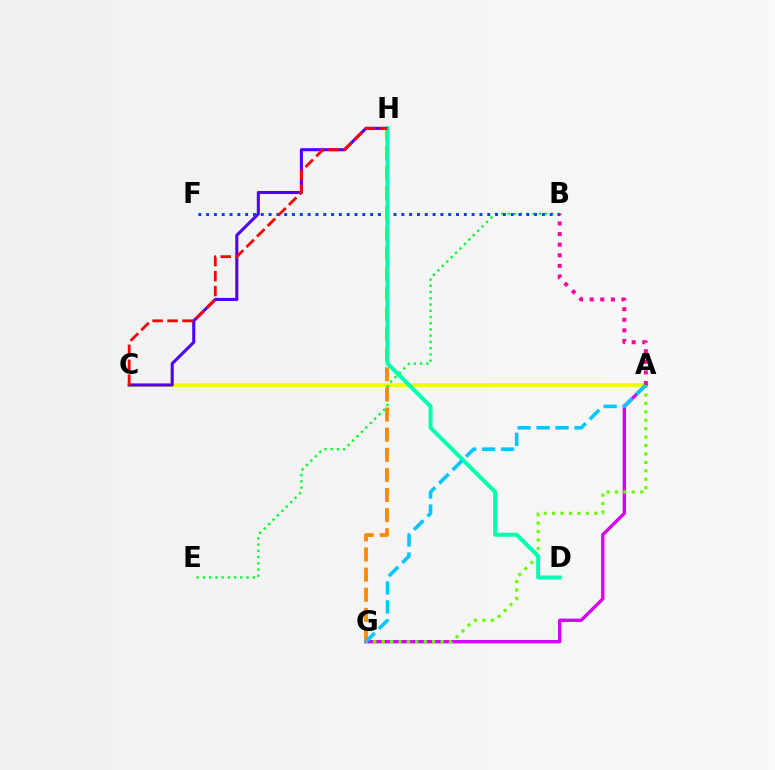{('A', 'C'): [{'color': '#eeff00', 'line_style': 'solid', 'thickness': 2.61}], ('A', 'G'): [{'color': '#d600ff', 'line_style': 'solid', 'thickness': 2.43}, {'color': '#66ff00', 'line_style': 'dotted', 'thickness': 2.29}, {'color': '#00c7ff', 'line_style': 'dashed', 'thickness': 2.58}], ('C', 'H'): [{'color': '#4f00ff', 'line_style': 'solid', 'thickness': 2.21}, {'color': '#ff0000', 'line_style': 'dashed', 'thickness': 2.03}], ('B', 'E'): [{'color': '#00ff27', 'line_style': 'dotted', 'thickness': 1.69}], ('G', 'H'): [{'color': '#ff8800', 'line_style': 'dashed', 'thickness': 2.73}], ('B', 'F'): [{'color': '#003fff', 'line_style': 'dotted', 'thickness': 2.12}], ('A', 'B'): [{'color': '#ff00a0', 'line_style': 'dotted', 'thickness': 2.88}], ('D', 'H'): [{'color': '#00ffaf', 'line_style': 'solid', 'thickness': 2.88}]}